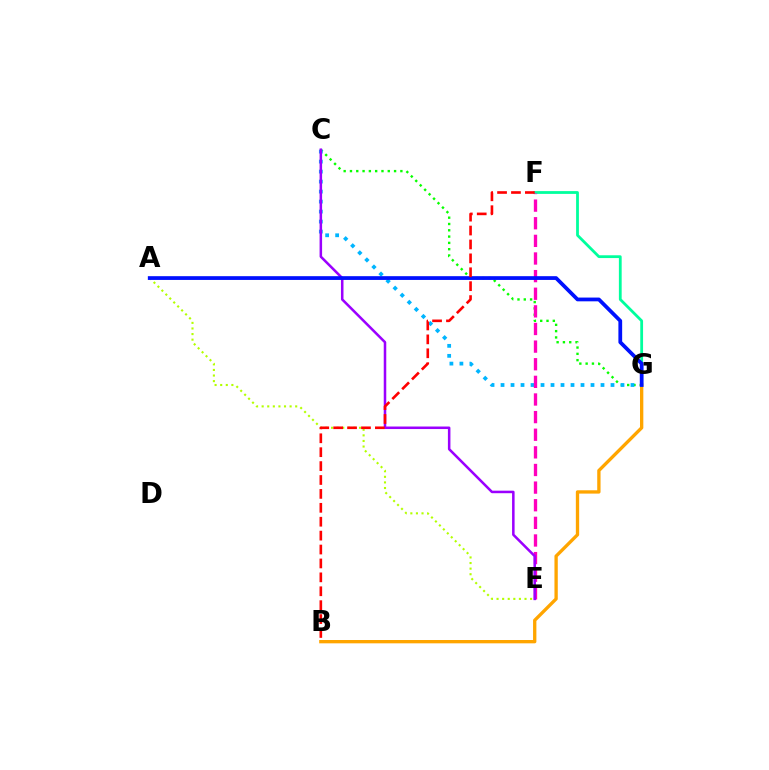{('C', 'G'): [{'color': '#08ff00', 'line_style': 'dotted', 'thickness': 1.71}, {'color': '#00b5ff', 'line_style': 'dotted', 'thickness': 2.72}], ('B', 'G'): [{'color': '#ffa500', 'line_style': 'solid', 'thickness': 2.39}], ('F', 'G'): [{'color': '#00ff9d', 'line_style': 'solid', 'thickness': 2.01}], ('E', 'F'): [{'color': '#ff00bd', 'line_style': 'dashed', 'thickness': 2.39}], ('C', 'E'): [{'color': '#9b00ff', 'line_style': 'solid', 'thickness': 1.82}], ('A', 'E'): [{'color': '#b3ff00', 'line_style': 'dotted', 'thickness': 1.52}], ('A', 'G'): [{'color': '#0010ff', 'line_style': 'solid', 'thickness': 2.71}], ('B', 'F'): [{'color': '#ff0000', 'line_style': 'dashed', 'thickness': 1.89}]}